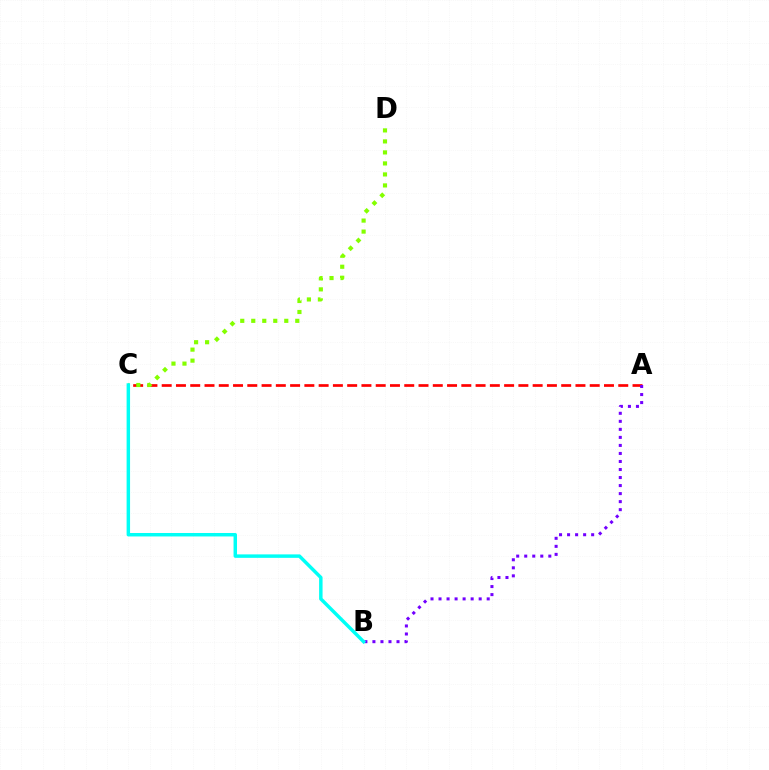{('A', 'C'): [{'color': '#ff0000', 'line_style': 'dashed', 'thickness': 1.94}], ('A', 'B'): [{'color': '#7200ff', 'line_style': 'dotted', 'thickness': 2.18}], ('C', 'D'): [{'color': '#84ff00', 'line_style': 'dotted', 'thickness': 2.99}], ('B', 'C'): [{'color': '#00fff6', 'line_style': 'solid', 'thickness': 2.49}]}